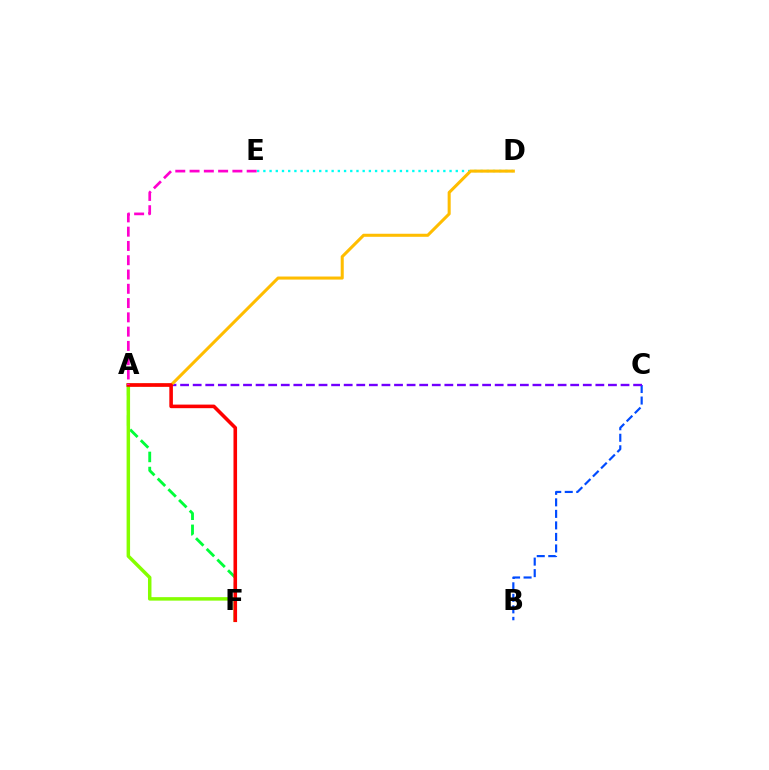{('D', 'E'): [{'color': '#00fff6', 'line_style': 'dotted', 'thickness': 1.69}], ('A', 'F'): [{'color': '#00ff39', 'line_style': 'dashed', 'thickness': 2.05}, {'color': '#84ff00', 'line_style': 'solid', 'thickness': 2.51}, {'color': '#ff0000', 'line_style': 'solid', 'thickness': 2.58}], ('B', 'C'): [{'color': '#004bff', 'line_style': 'dashed', 'thickness': 1.57}], ('A', 'C'): [{'color': '#7200ff', 'line_style': 'dashed', 'thickness': 1.71}], ('A', 'D'): [{'color': '#ffbd00', 'line_style': 'solid', 'thickness': 2.2}], ('A', 'E'): [{'color': '#ff00cf', 'line_style': 'dashed', 'thickness': 1.94}]}